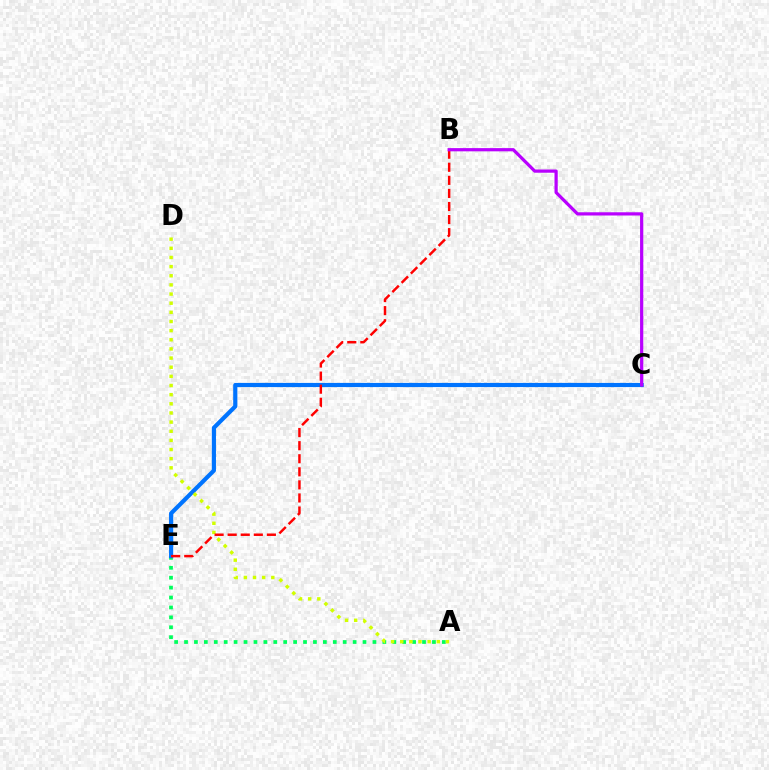{('A', 'E'): [{'color': '#00ff5c', 'line_style': 'dotted', 'thickness': 2.69}], ('C', 'E'): [{'color': '#0074ff', 'line_style': 'solid', 'thickness': 3.0}], ('A', 'D'): [{'color': '#d1ff00', 'line_style': 'dotted', 'thickness': 2.48}], ('B', 'E'): [{'color': '#ff0000', 'line_style': 'dashed', 'thickness': 1.78}], ('B', 'C'): [{'color': '#b900ff', 'line_style': 'solid', 'thickness': 2.32}]}